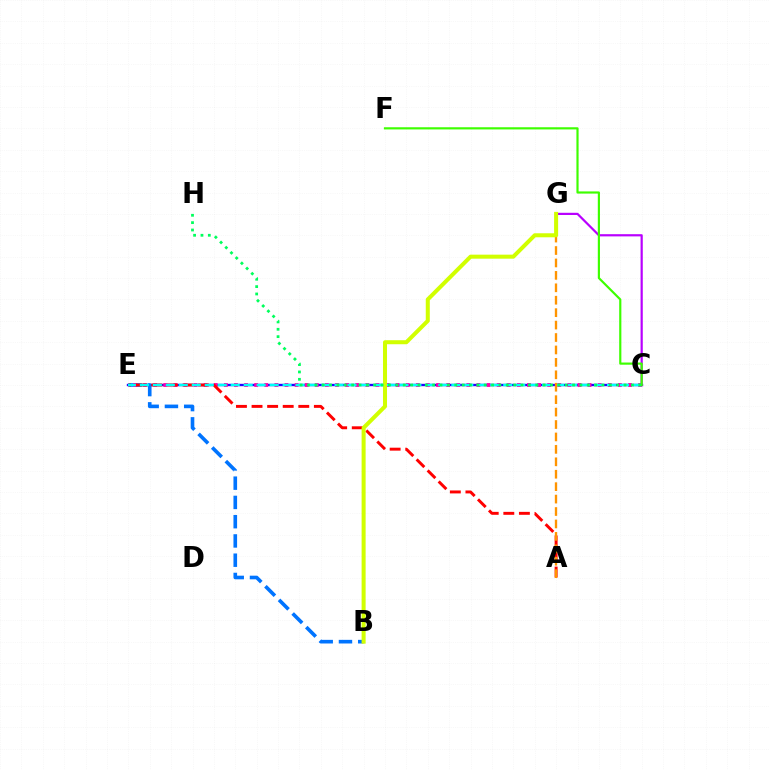{('C', 'E'): [{'color': '#2500ff', 'line_style': 'solid', 'thickness': 1.7}, {'color': '#ff00ac', 'line_style': 'dotted', 'thickness': 2.75}, {'color': '#00fff6', 'line_style': 'dashed', 'thickness': 1.76}], ('B', 'E'): [{'color': '#0074ff', 'line_style': 'dashed', 'thickness': 2.62}], ('C', 'G'): [{'color': '#b900ff', 'line_style': 'solid', 'thickness': 1.59}], ('A', 'E'): [{'color': '#ff0000', 'line_style': 'dashed', 'thickness': 2.12}], ('C', 'F'): [{'color': '#3dff00', 'line_style': 'solid', 'thickness': 1.57}], ('A', 'G'): [{'color': '#ff9400', 'line_style': 'dashed', 'thickness': 1.69}], ('B', 'G'): [{'color': '#d1ff00', 'line_style': 'solid', 'thickness': 2.89}], ('C', 'H'): [{'color': '#00ff5c', 'line_style': 'dotted', 'thickness': 2.0}]}